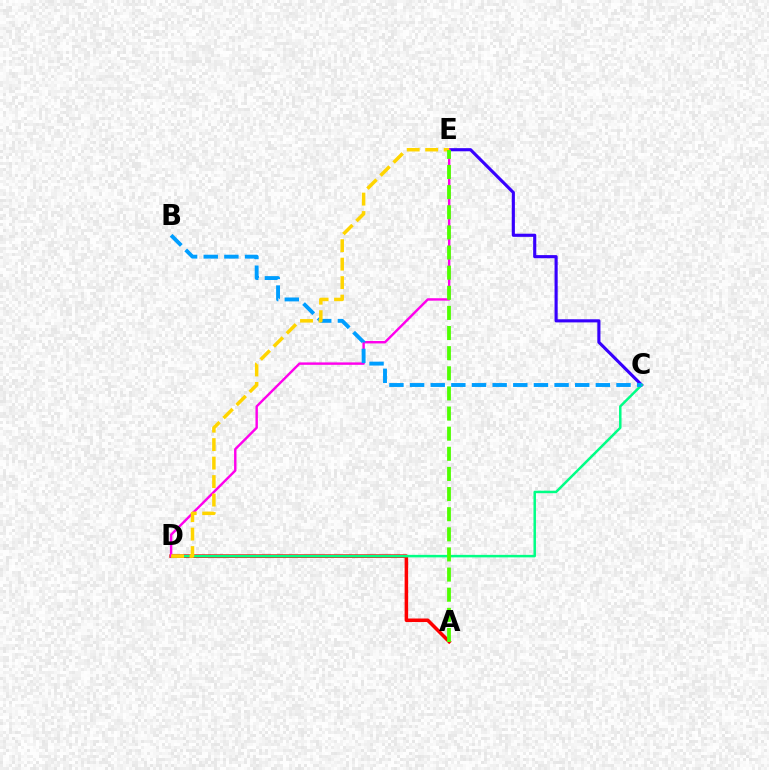{('C', 'E'): [{'color': '#3700ff', 'line_style': 'solid', 'thickness': 2.25}], ('A', 'D'): [{'color': '#ff0000', 'line_style': 'solid', 'thickness': 2.55}], ('C', 'D'): [{'color': '#00ff86', 'line_style': 'solid', 'thickness': 1.8}], ('D', 'E'): [{'color': '#ff00ed', 'line_style': 'solid', 'thickness': 1.74}, {'color': '#ffd500', 'line_style': 'dashed', 'thickness': 2.51}], ('B', 'C'): [{'color': '#009eff', 'line_style': 'dashed', 'thickness': 2.8}], ('A', 'E'): [{'color': '#4fff00', 'line_style': 'dashed', 'thickness': 2.73}]}